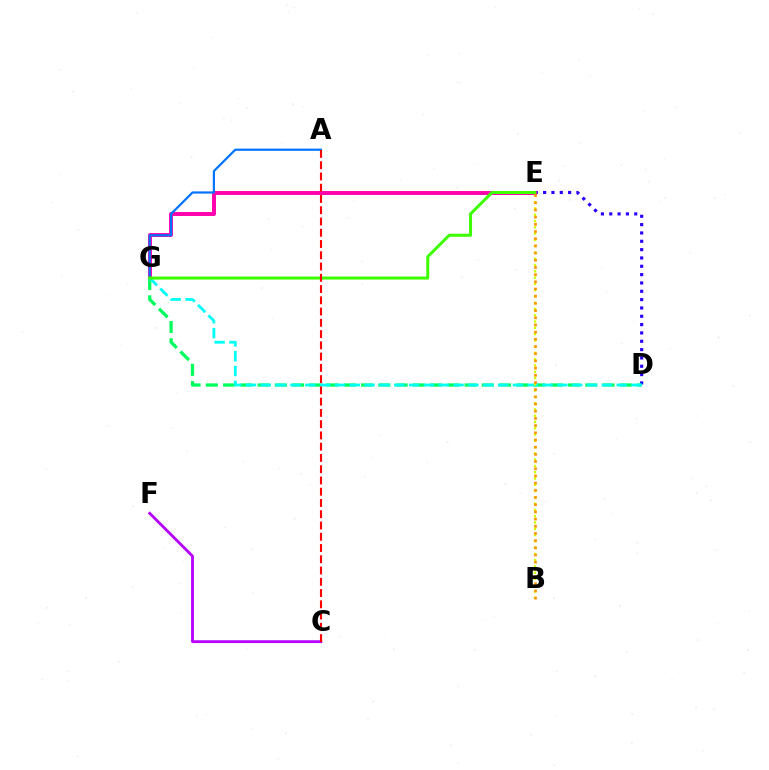{('D', 'E'): [{'color': '#2500ff', 'line_style': 'dotted', 'thickness': 2.26}], ('C', 'F'): [{'color': '#b900ff', 'line_style': 'solid', 'thickness': 2.03}], ('E', 'G'): [{'color': '#ff00ac', 'line_style': 'solid', 'thickness': 2.82}, {'color': '#3dff00', 'line_style': 'solid', 'thickness': 2.16}], ('D', 'G'): [{'color': '#00ff5c', 'line_style': 'dashed', 'thickness': 2.34}, {'color': '#00fff6', 'line_style': 'dashed', 'thickness': 2.01}], ('A', 'G'): [{'color': '#0074ff', 'line_style': 'solid', 'thickness': 1.59}], ('B', 'E'): [{'color': '#d1ff00', 'line_style': 'dotted', 'thickness': 1.71}, {'color': '#ff9400', 'line_style': 'dotted', 'thickness': 1.95}], ('A', 'C'): [{'color': '#ff0000', 'line_style': 'dashed', 'thickness': 1.53}]}